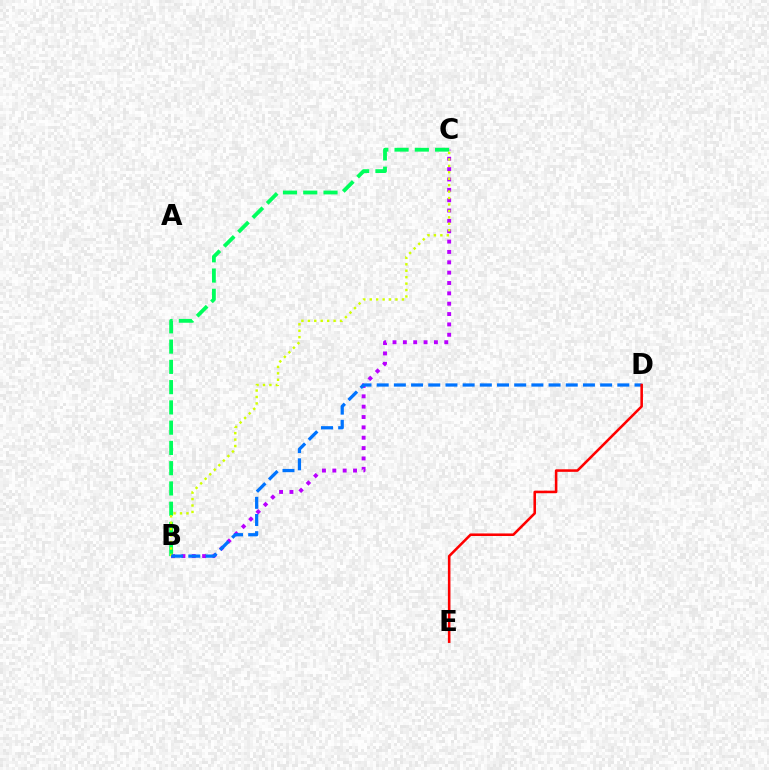{('B', 'C'): [{'color': '#b900ff', 'line_style': 'dotted', 'thickness': 2.81}, {'color': '#00ff5c', 'line_style': 'dashed', 'thickness': 2.75}, {'color': '#d1ff00', 'line_style': 'dotted', 'thickness': 1.75}], ('B', 'D'): [{'color': '#0074ff', 'line_style': 'dashed', 'thickness': 2.33}], ('D', 'E'): [{'color': '#ff0000', 'line_style': 'solid', 'thickness': 1.85}]}